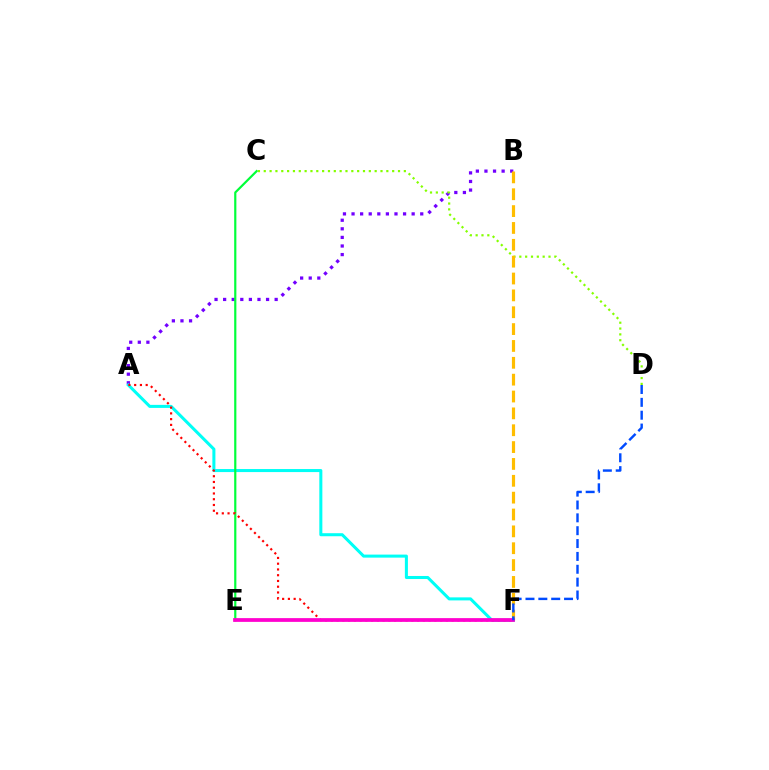{('A', 'B'): [{'color': '#7200ff', 'line_style': 'dotted', 'thickness': 2.33}], ('A', 'F'): [{'color': '#00fff6', 'line_style': 'solid', 'thickness': 2.19}, {'color': '#ff0000', 'line_style': 'dotted', 'thickness': 1.56}], ('C', 'E'): [{'color': '#00ff39', 'line_style': 'solid', 'thickness': 1.57}], ('C', 'D'): [{'color': '#84ff00', 'line_style': 'dotted', 'thickness': 1.59}], ('B', 'F'): [{'color': '#ffbd00', 'line_style': 'dashed', 'thickness': 2.29}], ('E', 'F'): [{'color': '#ff00cf', 'line_style': 'solid', 'thickness': 2.7}], ('D', 'F'): [{'color': '#004bff', 'line_style': 'dashed', 'thickness': 1.75}]}